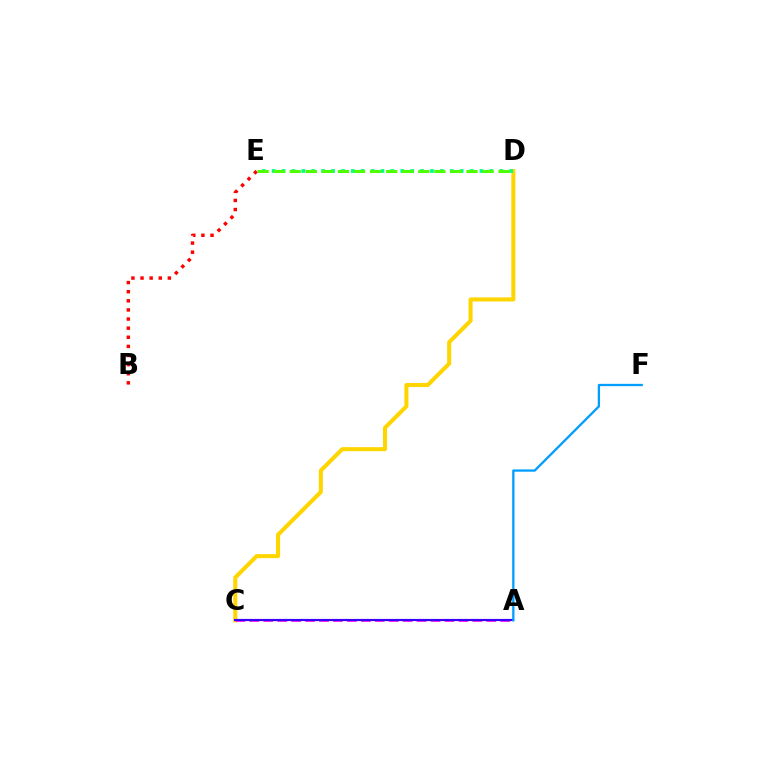{('C', 'D'): [{'color': '#ffd500', 'line_style': 'solid', 'thickness': 2.91}], ('D', 'E'): [{'color': '#00ff86', 'line_style': 'dotted', 'thickness': 2.69}, {'color': '#4fff00', 'line_style': 'dashed', 'thickness': 2.18}], ('A', 'C'): [{'color': '#ff00ed', 'line_style': 'dashed', 'thickness': 1.89}, {'color': '#3700ff', 'line_style': 'solid', 'thickness': 1.56}], ('B', 'E'): [{'color': '#ff0000', 'line_style': 'dotted', 'thickness': 2.48}], ('A', 'F'): [{'color': '#009eff', 'line_style': 'solid', 'thickness': 1.65}]}